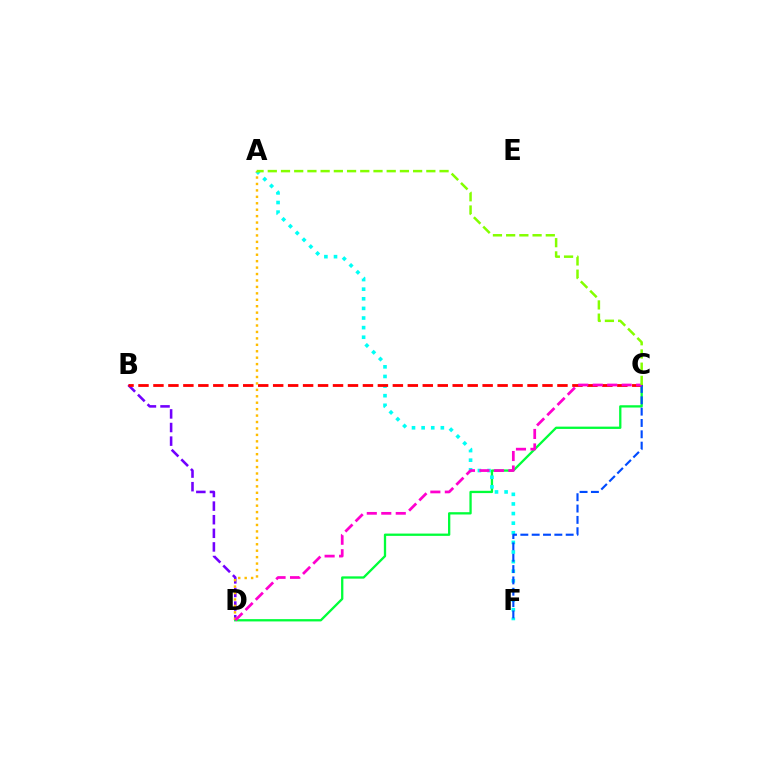{('B', 'D'): [{'color': '#7200ff', 'line_style': 'dashed', 'thickness': 1.85}], ('C', 'D'): [{'color': '#00ff39', 'line_style': 'solid', 'thickness': 1.66}, {'color': '#ff00cf', 'line_style': 'dashed', 'thickness': 1.97}], ('A', 'F'): [{'color': '#00fff6', 'line_style': 'dotted', 'thickness': 2.61}], ('B', 'C'): [{'color': '#ff0000', 'line_style': 'dashed', 'thickness': 2.03}], ('A', 'D'): [{'color': '#ffbd00', 'line_style': 'dotted', 'thickness': 1.75}], ('C', 'F'): [{'color': '#004bff', 'line_style': 'dashed', 'thickness': 1.54}], ('A', 'C'): [{'color': '#84ff00', 'line_style': 'dashed', 'thickness': 1.8}]}